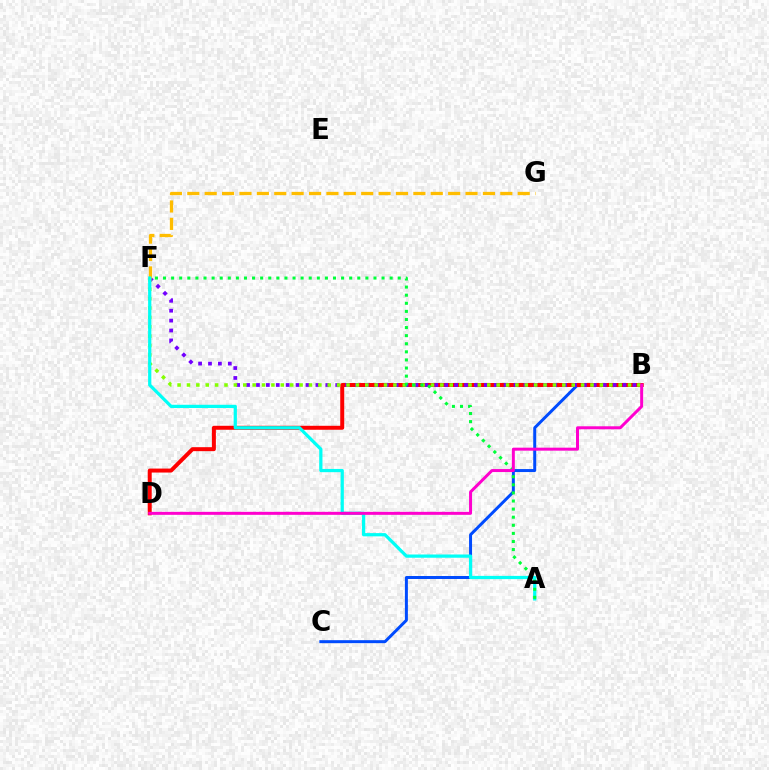{('B', 'C'): [{'color': '#004bff', 'line_style': 'solid', 'thickness': 2.15}], ('B', 'D'): [{'color': '#ff0000', 'line_style': 'solid', 'thickness': 2.86}, {'color': '#ff00cf', 'line_style': 'solid', 'thickness': 2.15}], ('B', 'F'): [{'color': '#7200ff', 'line_style': 'dotted', 'thickness': 2.69}, {'color': '#84ff00', 'line_style': 'dotted', 'thickness': 2.55}], ('F', 'G'): [{'color': '#ffbd00', 'line_style': 'dashed', 'thickness': 2.36}], ('A', 'F'): [{'color': '#00fff6', 'line_style': 'solid', 'thickness': 2.33}, {'color': '#00ff39', 'line_style': 'dotted', 'thickness': 2.2}]}